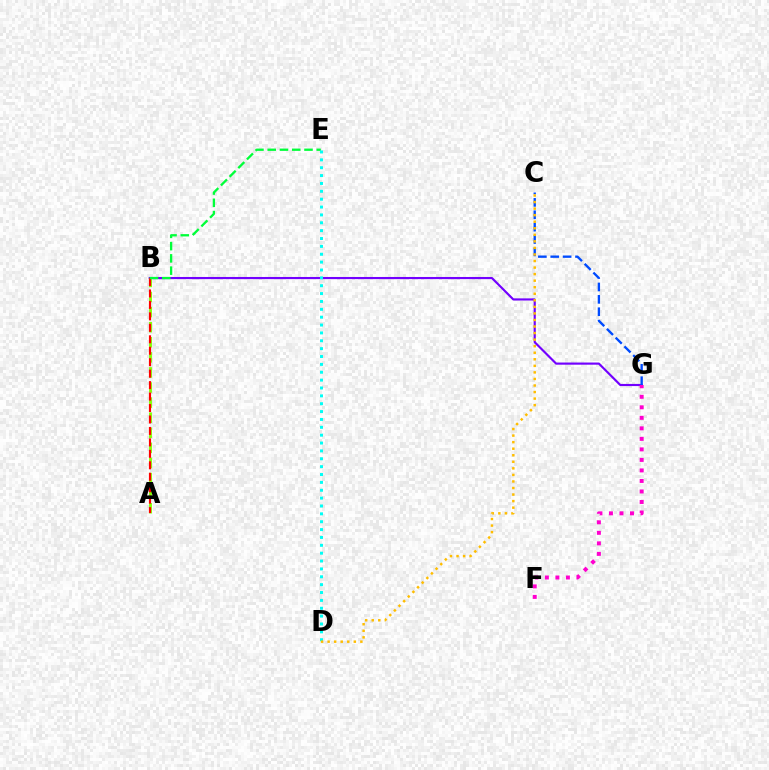{('B', 'G'): [{'color': '#7200ff', 'line_style': 'solid', 'thickness': 1.55}], ('A', 'B'): [{'color': '#84ff00', 'line_style': 'dashed', 'thickness': 2.05}, {'color': '#ff0000', 'line_style': 'dashed', 'thickness': 1.56}], ('B', 'E'): [{'color': '#00ff39', 'line_style': 'dashed', 'thickness': 1.67}], ('C', 'G'): [{'color': '#004bff', 'line_style': 'dashed', 'thickness': 1.68}], ('F', 'G'): [{'color': '#ff00cf', 'line_style': 'dotted', 'thickness': 2.86}], ('D', 'E'): [{'color': '#00fff6', 'line_style': 'dotted', 'thickness': 2.14}], ('C', 'D'): [{'color': '#ffbd00', 'line_style': 'dotted', 'thickness': 1.78}]}